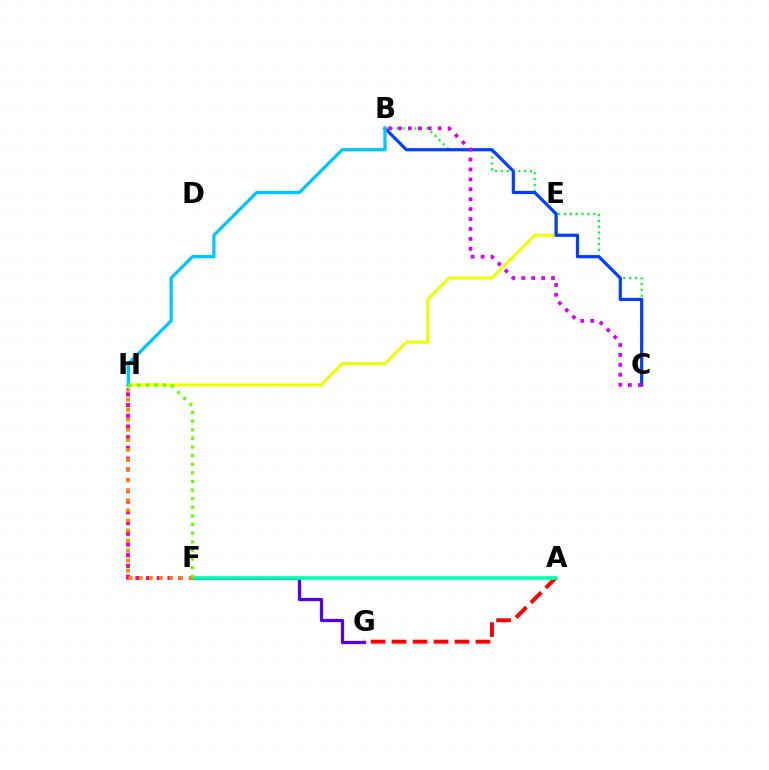{('F', 'G'): [{'color': '#4f00ff', 'line_style': 'solid', 'thickness': 2.31}], ('B', 'C'): [{'color': '#00ff27', 'line_style': 'dotted', 'thickness': 1.59}, {'color': '#003fff', 'line_style': 'solid', 'thickness': 2.3}, {'color': '#d600ff', 'line_style': 'dotted', 'thickness': 2.7}], ('A', 'G'): [{'color': '#ff0000', 'line_style': 'dashed', 'thickness': 2.85}], ('A', 'F'): [{'color': '#00ffaf', 'line_style': 'solid', 'thickness': 2.6}], ('F', 'H'): [{'color': '#ff00a0', 'line_style': 'dotted', 'thickness': 2.91}, {'color': '#ff8800', 'line_style': 'dotted', 'thickness': 2.73}, {'color': '#66ff00', 'line_style': 'dotted', 'thickness': 2.34}], ('E', 'H'): [{'color': '#eeff00', 'line_style': 'solid', 'thickness': 2.21}], ('B', 'H'): [{'color': '#00c7ff', 'line_style': 'solid', 'thickness': 2.37}]}